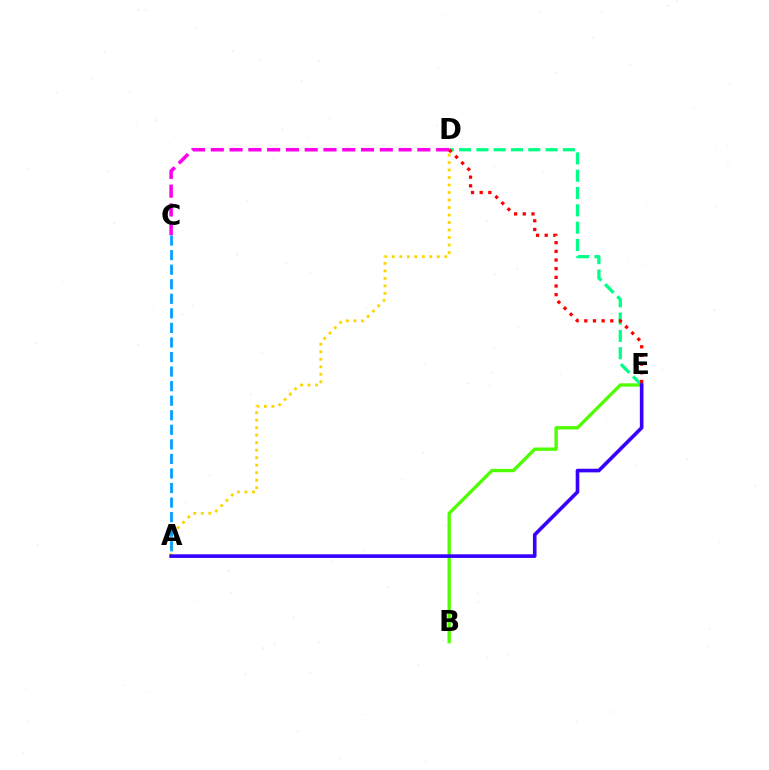{('A', 'D'): [{'color': '#ffd500', 'line_style': 'dotted', 'thickness': 2.04}], ('B', 'E'): [{'color': '#4fff00', 'line_style': 'solid', 'thickness': 2.4}], ('D', 'E'): [{'color': '#00ff86', 'line_style': 'dashed', 'thickness': 2.35}, {'color': '#ff0000', 'line_style': 'dotted', 'thickness': 2.35}], ('C', 'D'): [{'color': '#ff00ed', 'line_style': 'dashed', 'thickness': 2.55}], ('A', 'C'): [{'color': '#009eff', 'line_style': 'dashed', 'thickness': 1.98}], ('A', 'E'): [{'color': '#3700ff', 'line_style': 'solid', 'thickness': 2.61}]}